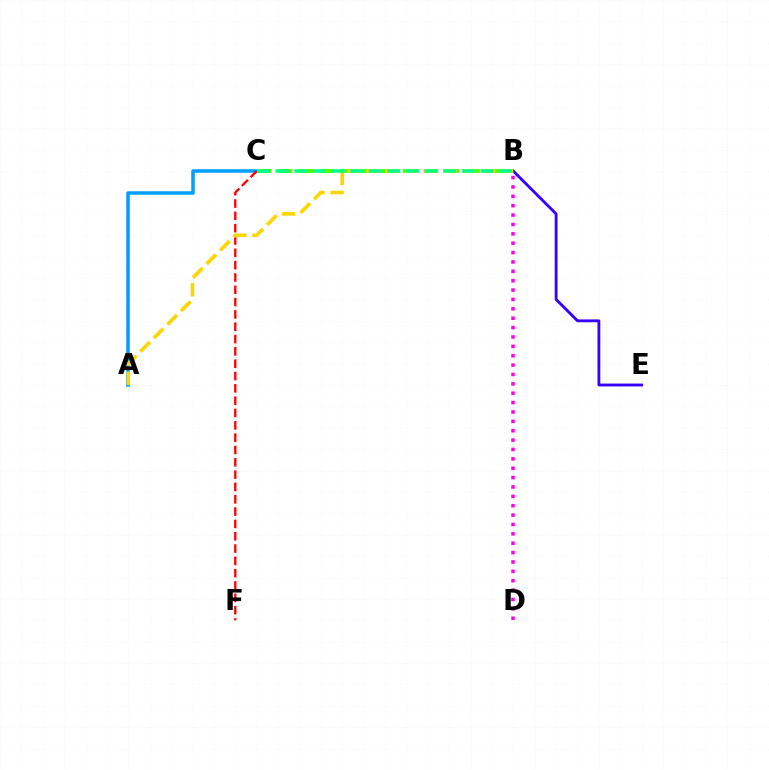{('B', 'D'): [{'color': '#ff00ed', 'line_style': 'dotted', 'thickness': 2.55}], ('B', 'C'): [{'color': '#4fff00', 'line_style': 'dashed', 'thickness': 2.83}, {'color': '#00ff86', 'line_style': 'dashed', 'thickness': 2.53}], ('B', 'E'): [{'color': '#3700ff', 'line_style': 'solid', 'thickness': 2.04}], ('A', 'C'): [{'color': '#009eff', 'line_style': 'solid', 'thickness': 2.53}], ('C', 'F'): [{'color': '#ff0000', 'line_style': 'dashed', 'thickness': 1.67}], ('A', 'B'): [{'color': '#ffd500', 'line_style': 'dashed', 'thickness': 2.61}]}